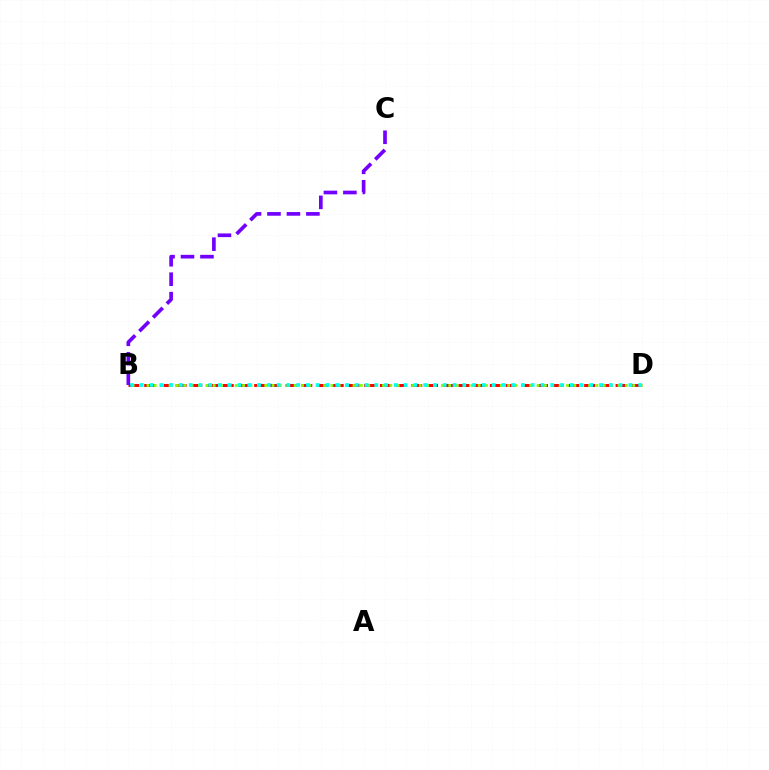{('B', 'D'): [{'color': '#ff0000', 'line_style': 'dashed', 'thickness': 2.13}, {'color': '#84ff00', 'line_style': 'dotted', 'thickness': 2.0}, {'color': '#00fff6', 'line_style': 'dotted', 'thickness': 2.65}], ('B', 'C'): [{'color': '#7200ff', 'line_style': 'dashed', 'thickness': 2.64}]}